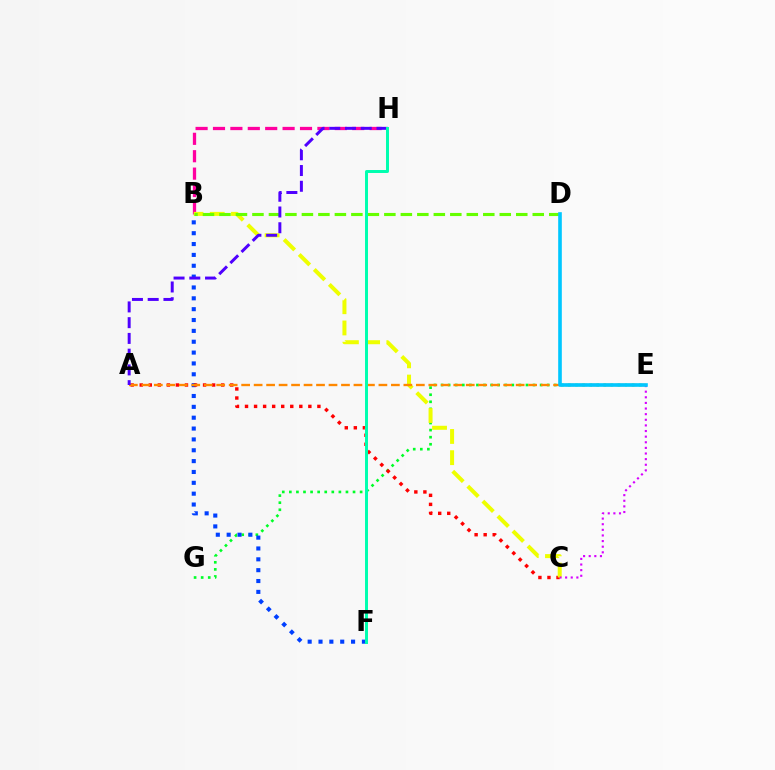{('B', 'H'): [{'color': '#ff00a0', 'line_style': 'dashed', 'thickness': 2.36}], ('E', 'G'): [{'color': '#00ff27', 'line_style': 'dotted', 'thickness': 1.92}], ('B', 'F'): [{'color': '#003fff', 'line_style': 'dotted', 'thickness': 2.95}], ('A', 'C'): [{'color': '#ff0000', 'line_style': 'dotted', 'thickness': 2.46}], ('B', 'C'): [{'color': '#eeff00', 'line_style': 'dashed', 'thickness': 2.88}], ('B', 'D'): [{'color': '#66ff00', 'line_style': 'dashed', 'thickness': 2.24}], ('A', 'E'): [{'color': '#ff8800', 'line_style': 'dashed', 'thickness': 1.7}], ('A', 'H'): [{'color': '#4f00ff', 'line_style': 'dashed', 'thickness': 2.14}], ('C', 'E'): [{'color': '#d600ff', 'line_style': 'dotted', 'thickness': 1.53}], ('D', 'E'): [{'color': '#00c7ff', 'line_style': 'solid', 'thickness': 2.61}], ('F', 'H'): [{'color': '#00ffaf', 'line_style': 'solid', 'thickness': 2.14}]}